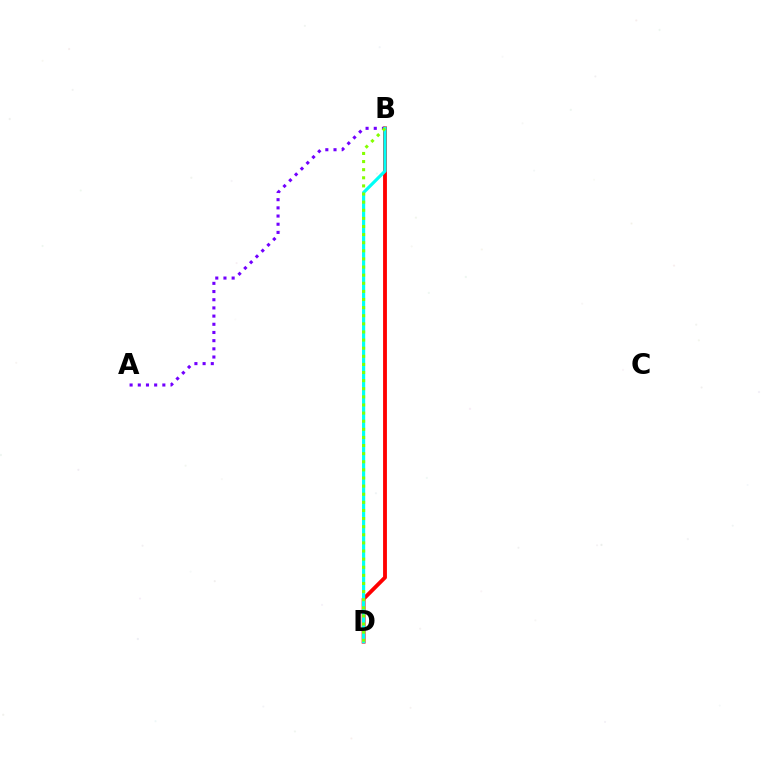{('A', 'B'): [{'color': '#7200ff', 'line_style': 'dotted', 'thickness': 2.22}], ('B', 'D'): [{'color': '#ff0000', 'line_style': 'solid', 'thickness': 2.77}, {'color': '#00fff6', 'line_style': 'solid', 'thickness': 2.28}, {'color': '#84ff00', 'line_style': 'dotted', 'thickness': 2.2}]}